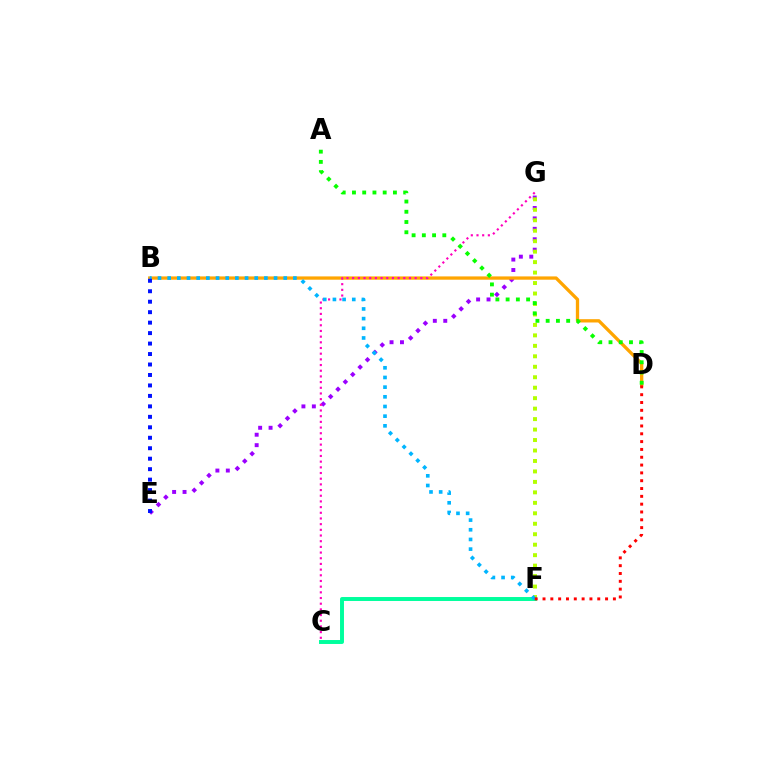{('E', 'G'): [{'color': '#9b00ff', 'line_style': 'dotted', 'thickness': 2.83}], ('B', 'D'): [{'color': '#ffa500', 'line_style': 'solid', 'thickness': 2.37}], ('F', 'G'): [{'color': '#b3ff00', 'line_style': 'dotted', 'thickness': 2.84}], ('C', 'G'): [{'color': '#ff00bd', 'line_style': 'dotted', 'thickness': 1.54}], ('C', 'F'): [{'color': '#00ff9d', 'line_style': 'solid', 'thickness': 2.84}], ('B', 'F'): [{'color': '#00b5ff', 'line_style': 'dotted', 'thickness': 2.63}], ('D', 'F'): [{'color': '#ff0000', 'line_style': 'dotted', 'thickness': 2.12}], ('B', 'E'): [{'color': '#0010ff', 'line_style': 'dotted', 'thickness': 2.84}], ('A', 'D'): [{'color': '#08ff00', 'line_style': 'dotted', 'thickness': 2.78}]}